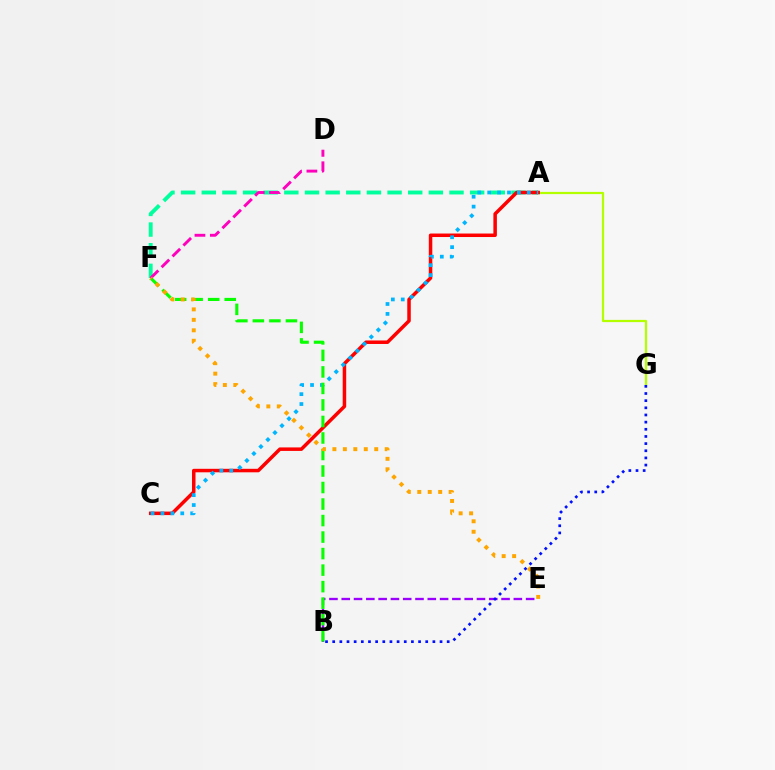{('A', 'G'): [{'color': '#b3ff00', 'line_style': 'solid', 'thickness': 1.6}], ('B', 'E'): [{'color': '#9b00ff', 'line_style': 'dashed', 'thickness': 1.67}], ('A', 'F'): [{'color': '#00ff9d', 'line_style': 'dashed', 'thickness': 2.8}], ('A', 'C'): [{'color': '#ff0000', 'line_style': 'solid', 'thickness': 2.52}, {'color': '#00b5ff', 'line_style': 'dotted', 'thickness': 2.69}], ('B', 'F'): [{'color': '#08ff00', 'line_style': 'dashed', 'thickness': 2.24}], ('B', 'G'): [{'color': '#0010ff', 'line_style': 'dotted', 'thickness': 1.94}], ('D', 'F'): [{'color': '#ff00bd', 'line_style': 'dashed', 'thickness': 2.09}], ('E', 'F'): [{'color': '#ffa500', 'line_style': 'dotted', 'thickness': 2.84}]}